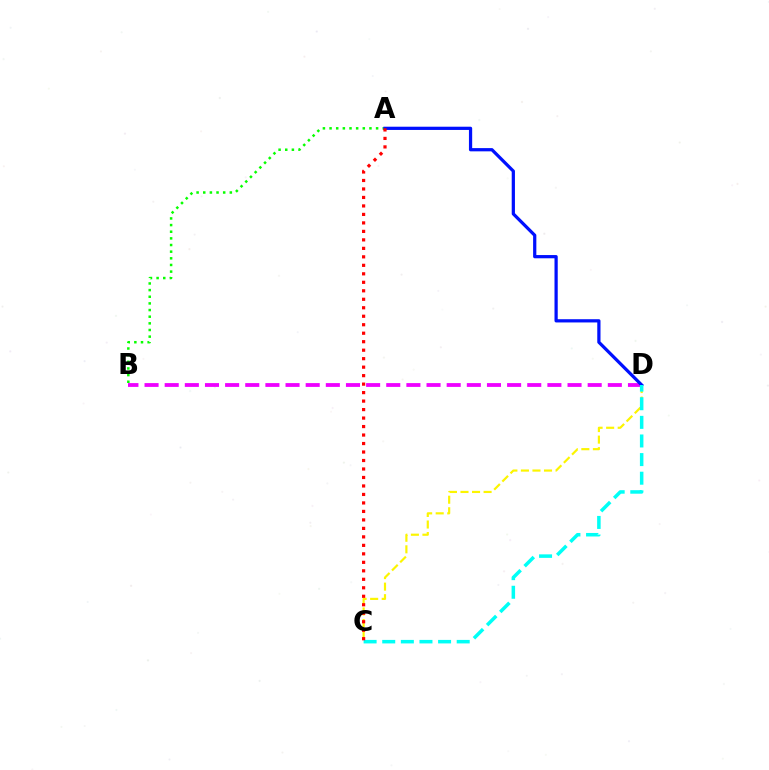{('C', 'D'): [{'color': '#fcf500', 'line_style': 'dashed', 'thickness': 1.57}, {'color': '#00fff6', 'line_style': 'dashed', 'thickness': 2.53}], ('A', 'B'): [{'color': '#08ff00', 'line_style': 'dotted', 'thickness': 1.81}], ('B', 'D'): [{'color': '#ee00ff', 'line_style': 'dashed', 'thickness': 2.74}], ('A', 'D'): [{'color': '#0010ff', 'line_style': 'solid', 'thickness': 2.33}], ('A', 'C'): [{'color': '#ff0000', 'line_style': 'dotted', 'thickness': 2.31}]}